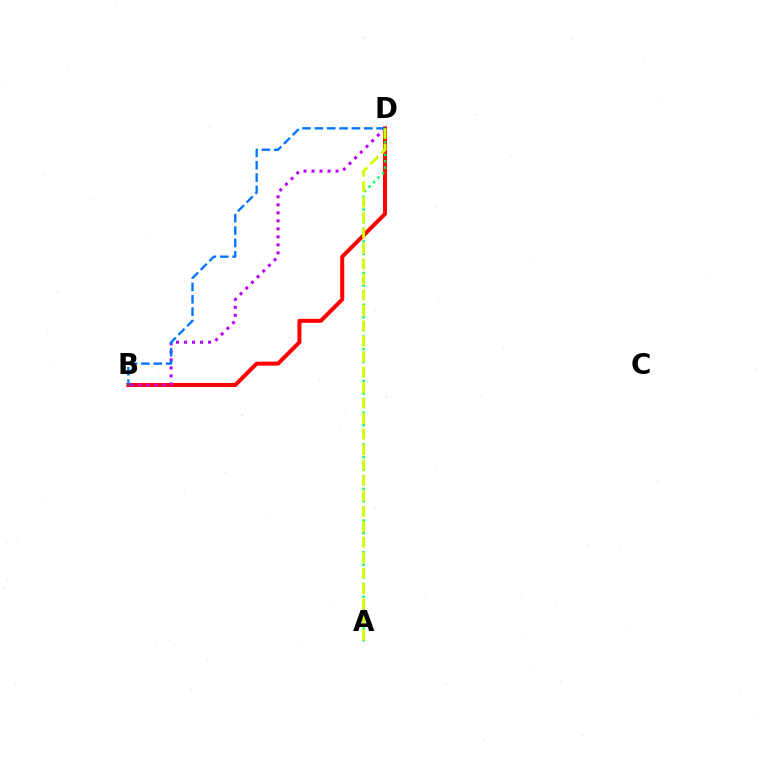{('B', 'D'): [{'color': '#ff0000', 'line_style': 'solid', 'thickness': 2.88}, {'color': '#b900ff', 'line_style': 'dotted', 'thickness': 2.18}, {'color': '#0074ff', 'line_style': 'dashed', 'thickness': 1.68}], ('A', 'D'): [{'color': '#00ff5c', 'line_style': 'dotted', 'thickness': 1.72}, {'color': '#d1ff00', 'line_style': 'dashed', 'thickness': 2.1}]}